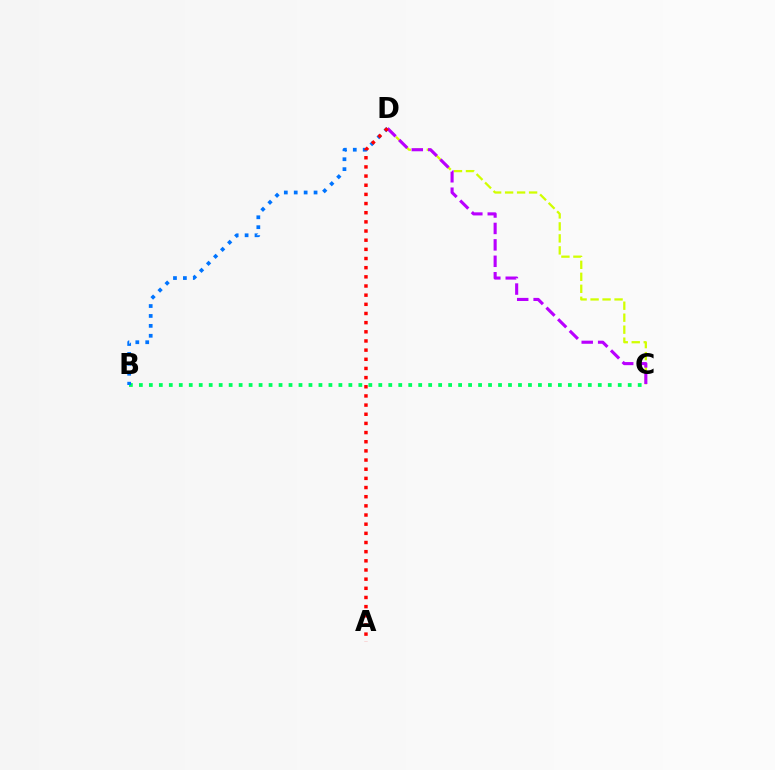{('B', 'C'): [{'color': '#00ff5c', 'line_style': 'dotted', 'thickness': 2.71}], ('C', 'D'): [{'color': '#d1ff00', 'line_style': 'dashed', 'thickness': 1.63}, {'color': '#b900ff', 'line_style': 'dashed', 'thickness': 2.23}], ('B', 'D'): [{'color': '#0074ff', 'line_style': 'dotted', 'thickness': 2.69}], ('A', 'D'): [{'color': '#ff0000', 'line_style': 'dotted', 'thickness': 2.49}]}